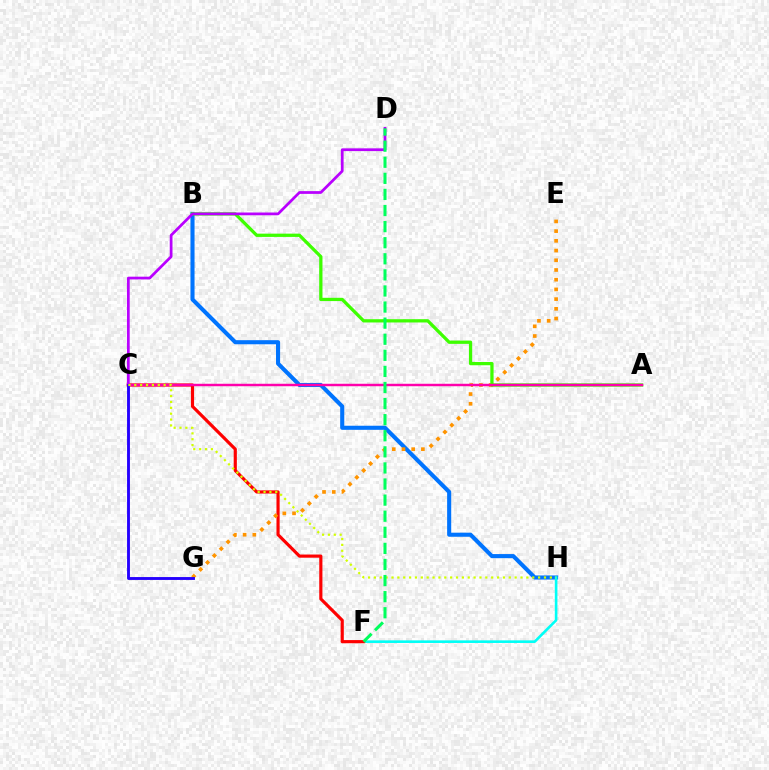{('B', 'H'): [{'color': '#0074ff', 'line_style': 'solid', 'thickness': 2.94}], ('F', 'H'): [{'color': '#00fff6', 'line_style': 'solid', 'thickness': 1.88}], ('C', 'F'): [{'color': '#ff0000', 'line_style': 'solid', 'thickness': 2.27}], ('E', 'G'): [{'color': '#ff9400', 'line_style': 'dotted', 'thickness': 2.64}], ('A', 'B'): [{'color': '#3dff00', 'line_style': 'solid', 'thickness': 2.35}], ('A', 'C'): [{'color': '#ff00ac', 'line_style': 'solid', 'thickness': 1.77}], ('C', 'D'): [{'color': '#b900ff', 'line_style': 'solid', 'thickness': 1.98}], ('C', 'G'): [{'color': '#2500ff', 'line_style': 'solid', 'thickness': 2.07}], ('C', 'H'): [{'color': '#d1ff00', 'line_style': 'dotted', 'thickness': 1.59}], ('D', 'F'): [{'color': '#00ff5c', 'line_style': 'dashed', 'thickness': 2.19}]}